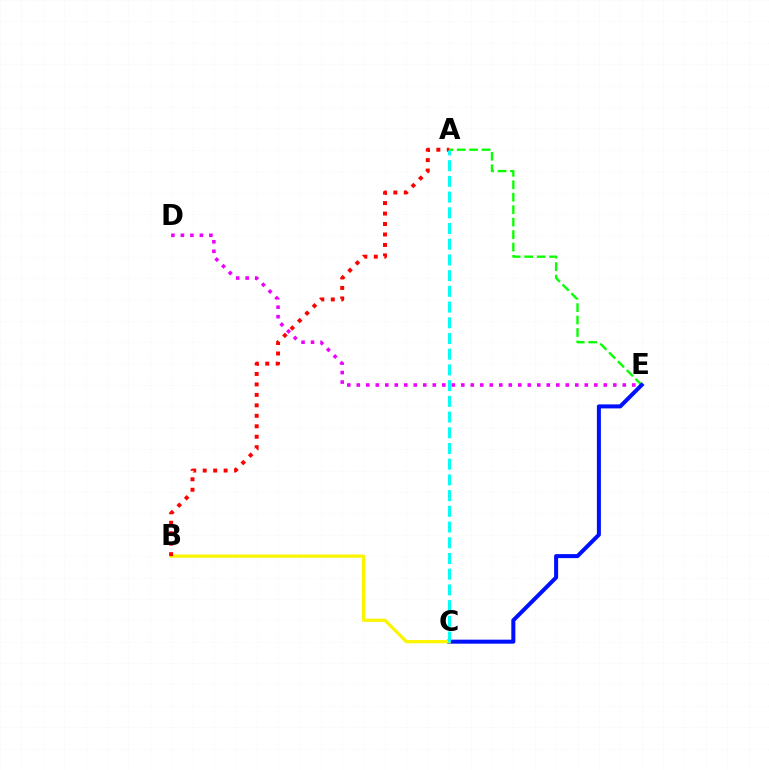{('A', 'E'): [{'color': '#08ff00', 'line_style': 'dashed', 'thickness': 1.69}], ('C', 'E'): [{'color': '#0010ff', 'line_style': 'solid', 'thickness': 2.89}], ('B', 'C'): [{'color': '#fcf500', 'line_style': 'solid', 'thickness': 2.35}], ('D', 'E'): [{'color': '#ee00ff', 'line_style': 'dotted', 'thickness': 2.58}], ('A', 'B'): [{'color': '#ff0000', 'line_style': 'dotted', 'thickness': 2.84}], ('A', 'C'): [{'color': '#00fff6', 'line_style': 'dashed', 'thickness': 2.13}]}